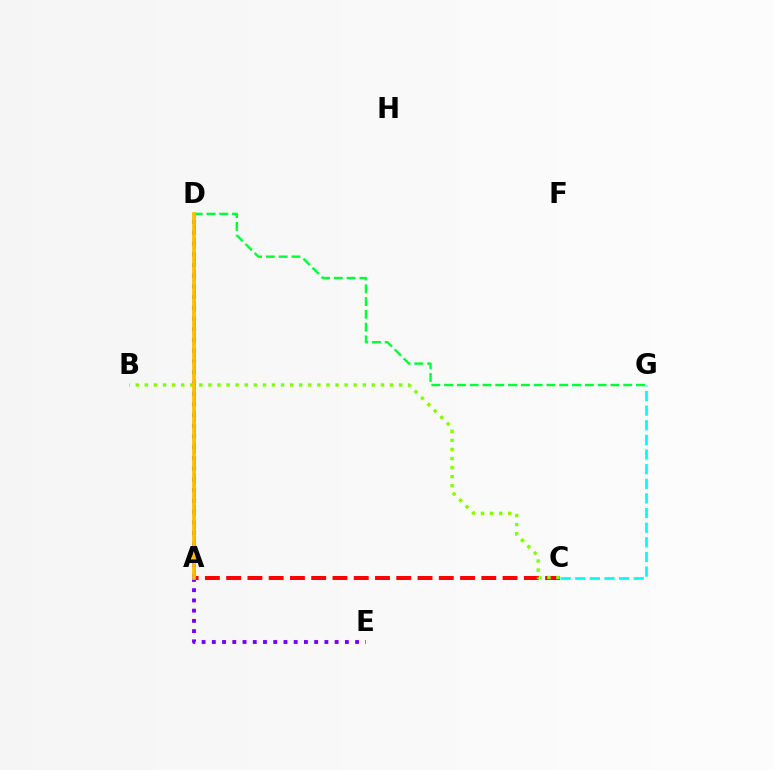{('D', 'G'): [{'color': '#00ff39', 'line_style': 'dashed', 'thickness': 1.74}], ('C', 'G'): [{'color': '#00fff6', 'line_style': 'dashed', 'thickness': 1.99}], ('A', 'E'): [{'color': '#7200ff', 'line_style': 'dotted', 'thickness': 2.78}], ('A', 'D'): [{'color': '#ff00cf', 'line_style': 'dashed', 'thickness': 2.13}, {'color': '#004bff', 'line_style': 'dotted', 'thickness': 2.91}, {'color': '#ffbd00', 'line_style': 'solid', 'thickness': 2.69}], ('A', 'C'): [{'color': '#ff0000', 'line_style': 'dashed', 'thickness': 2.89}], ('B', 'C'): [{'color': '#84ff00', 'line_style': 'dotted', 'thickness': 2.47}]}